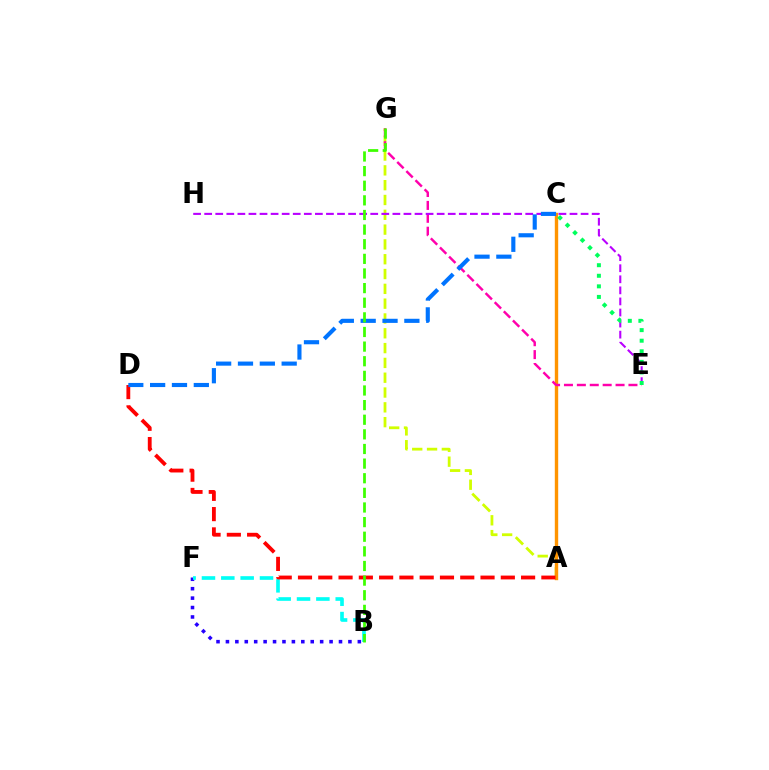{('B', 'F'): [{'color': '#2500ff', 'line_style': 'dotted', 'thickness': 2.56}, {'color': '#00fff6', 'line_style': 'dashed', 'thickness': 2.63}], ('A', 'G'): [{'color': '#d1ff00', 'line_style': 'dashed', 'thickness': 2.01}], ('A', 'C'): [{'color': '#ff9400', 'line_style': 'solid', 'thickness': 2.44}], ('E', 'G'): [{'color': '#ff00ac', 'line_style': 'dashed', 'thickness': 1.75}], ('A', 'D'): [{'color': '#ff0000', 'line_style': 'dashed', 'thickness': 2.76}], ('E', 'H'): [{'color': '#b900ff', 'line_style': 'dashed', 'thickness': 1.5}], ('C', 'D'): [{'color': '#0074ff', 'line_style': 'dashed', 'thickness': 2.97}], ('B', 'G'): [{'color': '#3dff00', 'line_style': 'dashed', 'thickness': 1.99}], ('C', 'E'): [{'color': '#00ff5c', 'line_style': 'dotted', 'thickness': 2.87}]}